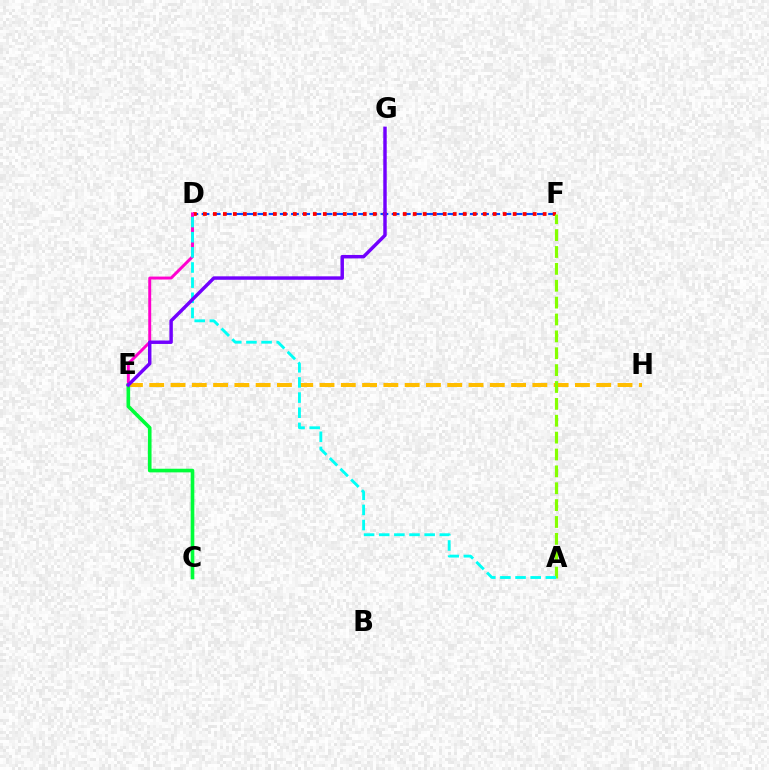{('D', 'F'): [{'color': '#004bff', 'line_style': 'dashed', 'thickness': 1.52}, {'color': '#ff0000', 'line_style': 'dotted', 'thickness': 2.72}], ('E', 'H'): [{'color': '#ffbd00', 'line_style': 'dashed', 'thickness': 2.89}], ('D', 'E'): [{'color': '#ff00cf', 'line_style': 'solid', 'thickness': 2.13}], ('C', 'E'): [{'color': '#00ff39', 'line_style': 'solid', 'thickness': 2.62}], ('A', 'F'): [{'color': '#84ff00', 'line_style': 'dashed', 'thickness': 2.29}], ('A', 'D'): [{'color': '#00fff6', 'line_style': 'dashed', 'thickness': 2.06}], ('E', 'G'): [{'color': '#7200ff', 'line_style': 'solid', 'thickness': 2.48}]}